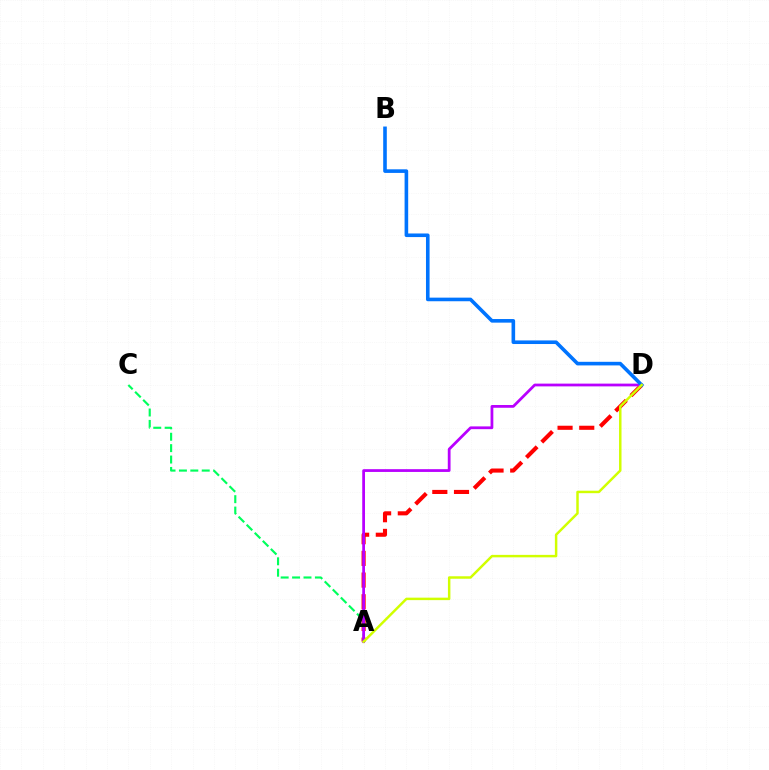{('A', 'D'): [{'color': '#ff0000', 'line_style': 'dashed', 'thickness': 2.95}, {'color': '#b900ff', 'line_style': 'solid', 'thickness': 1.99}, {'color': '#d1ff00', 'line_style': 'solid', 'thickness': 1.78}], ('A', 'C'): [{'color': '#00ff5c', 'line_style': 'dashed', 'thickness': 1.55}], ('B', 'D'): [{'color': '#0074ff', 'line_style': 'solid', 'thickness': 2.6}]}